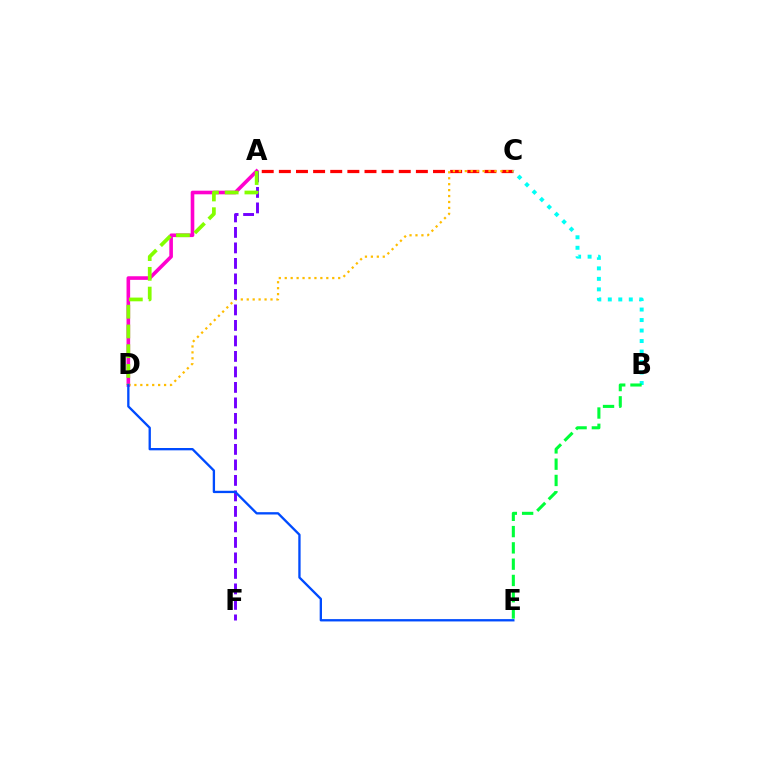{('A', 'C'): [{'color': '#ff0000', 'line_style': 'dashed', 'thickness': 2.33}], ('C', 'D'): [{'color': '#ffbd00', 'line_style': 'dotted', 'thickness': 1.61}], ('A', 'D'): [{'color': '#ff00cf', 'line_style': 'solid', 'thickness': 2.6}, {'color': '#84ff00', 'line_style': 'dashed', 'thickness': 2.68}], ('A', 'F'): [{'color': '#7200ff', 'line_style': 'dashed', 'thickness': 2.11}], ('B', 'C'): [{'color': '#00fff6', 'line_style': 'dotted', 'thickness': 2.85}], ('D', 'E'): [{'color': '#004bff', 'line_style': 'solid', 'thickness': 1.67}], ('B', 'E'): [{'color': '#00ff39', 'line_style': 'dashed', 'thickness': 2.21}]}